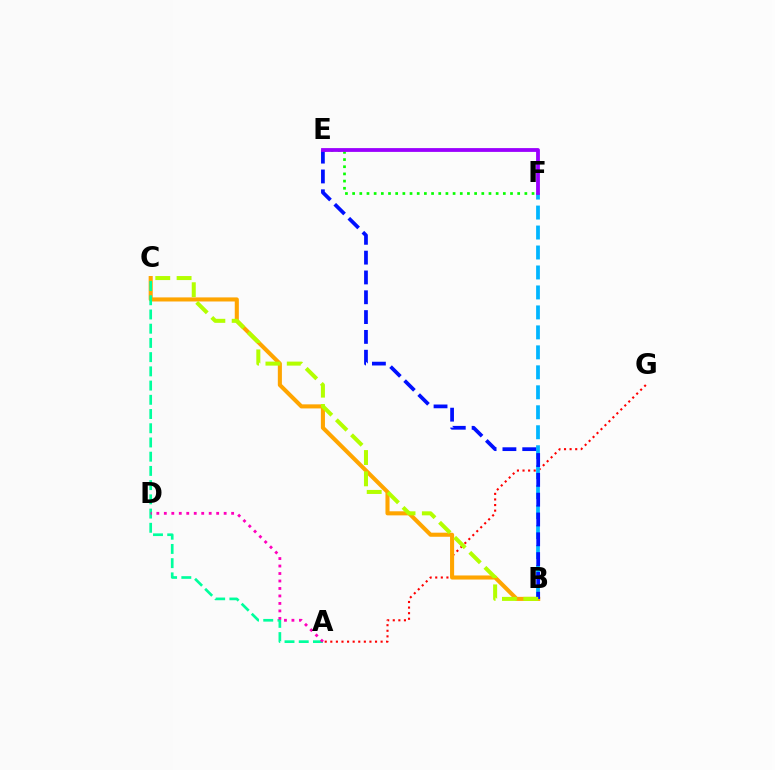{('A', 'G'): [{'color': '#ff0000', 'line_style': 'dotted', 'thickness': 1.52}], ('E', 'F'): [{'color': '#08ff00', 'line_style': 'dotted', 'thickness': 1.95}, {'color': '#9b00ff', 'line_style': 'solid', 'thickness': 2.74}], ('B', 'C'): [{'color': '#ffa500', 'line_style': 'solid', 'thickness': 2.94}, {'color': '#b3ff00', 'line_style': 'dashed', 'thickness': 2.9}], ('A', 'C'): [{'color': '#00ff9d', 'line_style': 'dashed', 'thickness': 1.93}], ('B', 'F'): [{'color': '#00b5ff', 'line_style': 'dashed', 'thickness': 2.71}], ('A', 'D'): [{'color': '#ff00bd', 'line_style': 'dotted', 'thickness': 2.03}], ('B', 'E'): [{'color': '#0010ff', 'line_style': 'dashed', 'thickness': 2.69}]}